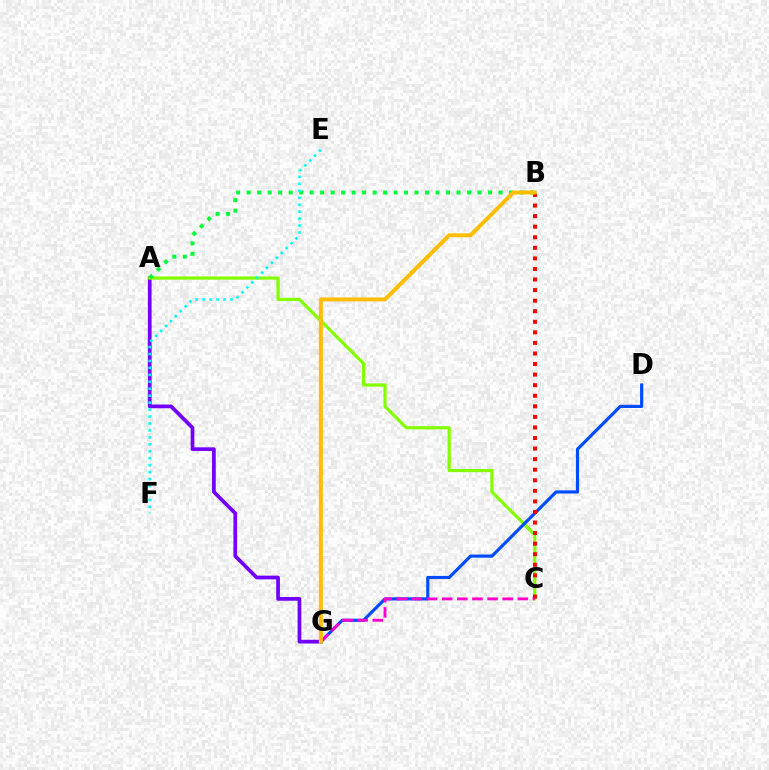{('A', 'G'): [{'color': '#7200ff', 'line_style': 'solid', 'thickness': 2.68}], ('A', 'C'): [{'color': '#84ff00', 'line_style': 'solid', 'thickness': 2.31}], ('D', 'G'): [{'color': '#004bff', 'line_style': 'solid', 'thickness': 2.28}], ('A', 'B'): [{'color': '#00ff39', 'line_style': 'dotted', 'thickness': 2.85}], ('C', 'G'): [{'color': '#ff00cf', 'line_style': 'dashed', 'thickness': 2.06}], ('B', 'C'): [{'color': '#ff0000', 'line_style': 'dotted', 'thickness': 2.87}], ('B', 'G'): [{'color': '#ffbd00', 'line_style': 'solid', 'thickness': 2.84}], ('E', 'F'): [{'color': '#00fff6', 'line_style': 'dotted', 'thickness': 1.89}]}